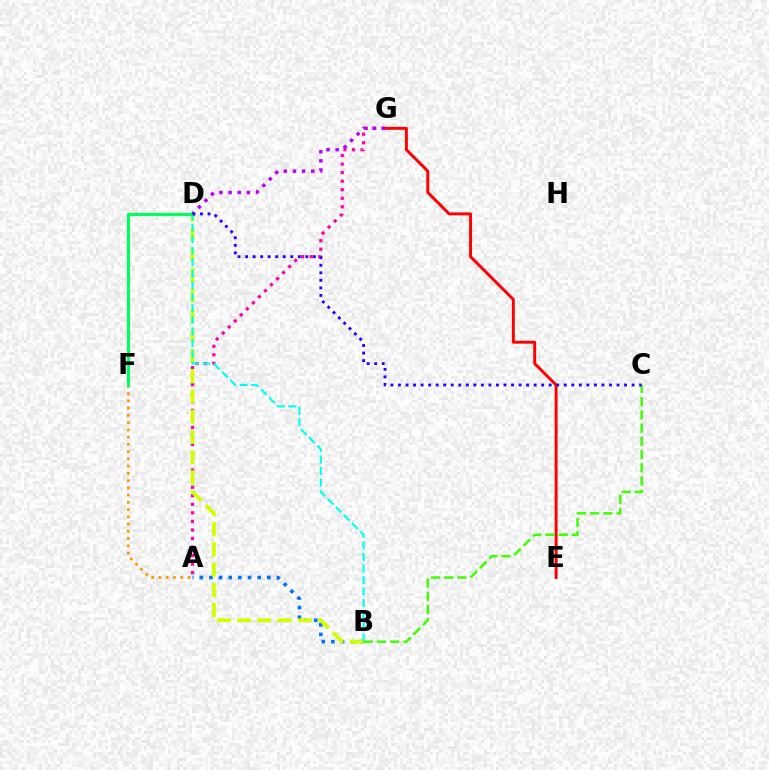{('A', 'G'): [{'color': '#ff00ac', 'line_style': 'dotted', 'thickness': 2.32}], ('E', 'G'): [{'color': '#ff0000', 'line_style': 'solid', 'thickness': 2.12}], ('A', 'B'): [{'color': '#0074ff', 'line_style': 'dotted', 'thickness': 2.62}], ('D', 'G'): [{'color': '#b900ff', 'line_style': 'dotted', 'thickness': 2.49}], ('B', 'D'): [{'color': '#d1ff00', 'line_style': 'dashed', 'thickness': 2.75}, {'color': '#00fff6', 'line_style': 'dashed', 'thickness': 1.56}], ('A', 'F'): [{'color': '#ff9400', 'line_style': 'dotted', 'thickness': 1.97}], ('B', 'C'): [{'color': '#3dff00', 'line_style': 'dashed', 'thickness': 1.8}], ('D', 'F'): [{'color': '#00ff5c', 'line_style': 'solid', 'thickness': 2.26}], ('C', 'D'): [{'color': '#2500ff', 'line_style': 'dotted', 'thickness': 2.05}]}